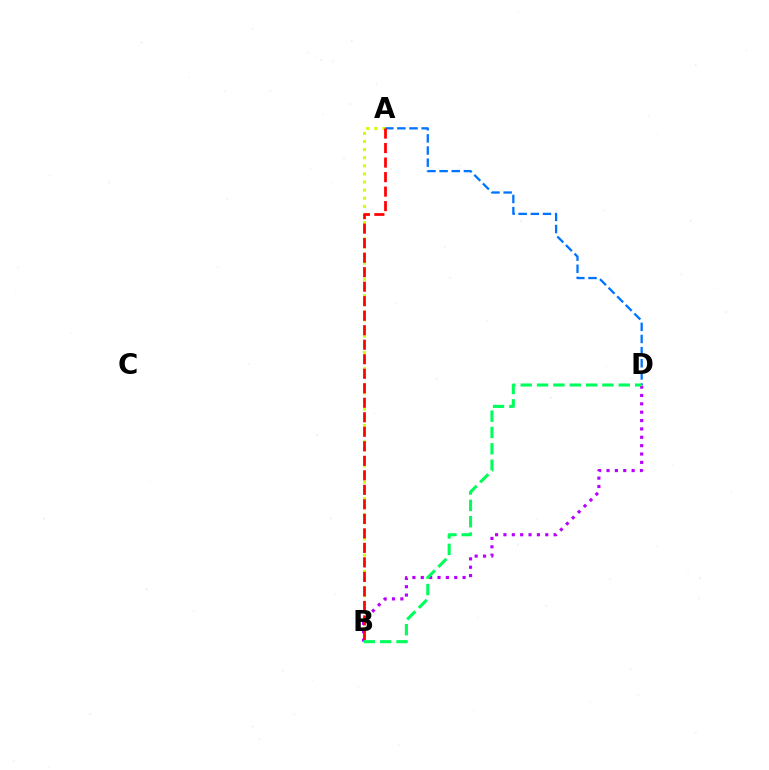{('A', 'D'): [{'color': '#0074ff', 'line_style': 'dashed', 'thickness': 1.65}], ('A', 'B'): [{'color': '#d1ff00', 'line_style': 'dotted', 'thickness': 2.2}, {'color': '#ff0000', 'line_style': 'dashed', 'thickness': 1.97}], ('B', 'D'): [{'color': '#b900ff', 'line_style': 'dotted', 'thickness': 2.27}, {'color': '#00ff5c', 'line_style': 'dashed', 'thickness': 2.22}]}